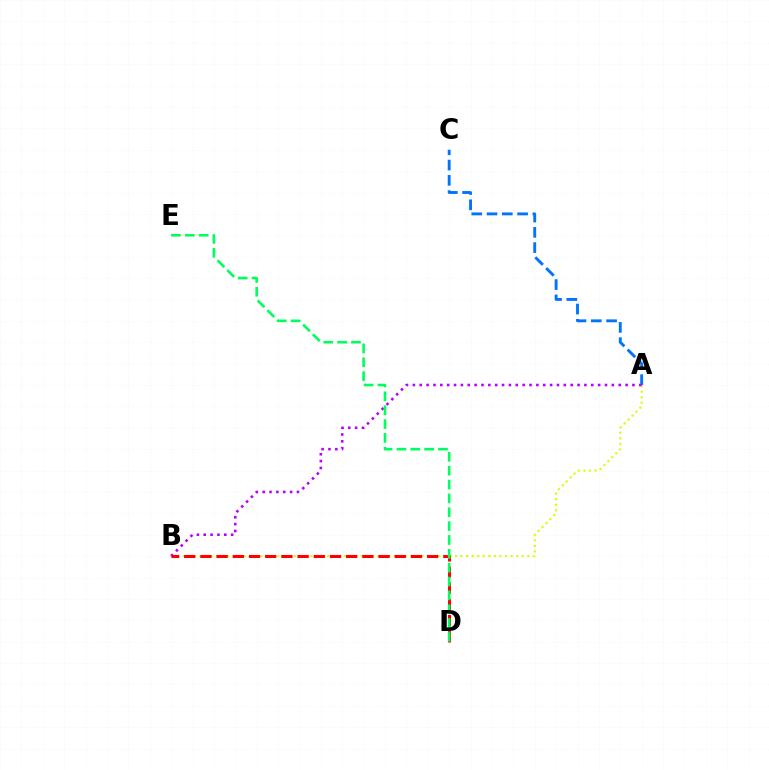{('A', 'B'): [{'color': '#d1ff00', 'line_style': 'dotted', 'thickness': 1.51}, {'color': '#b900ff', 'line_style': 'dotted', 'thickness': 1.86}], ('A', 'C'): [{'color': '#0074ff', 'line_style': 'dashed', 'thickness': 2.08}], ('B', 'D'): [{'color': '#ff0000', 'line_style': 'dashed', 'thickness': 2.2}], ('D', 'E'): [{'color': '#00ff5c', 'line_style': 'dashed', 'thickness': 1.88}]}